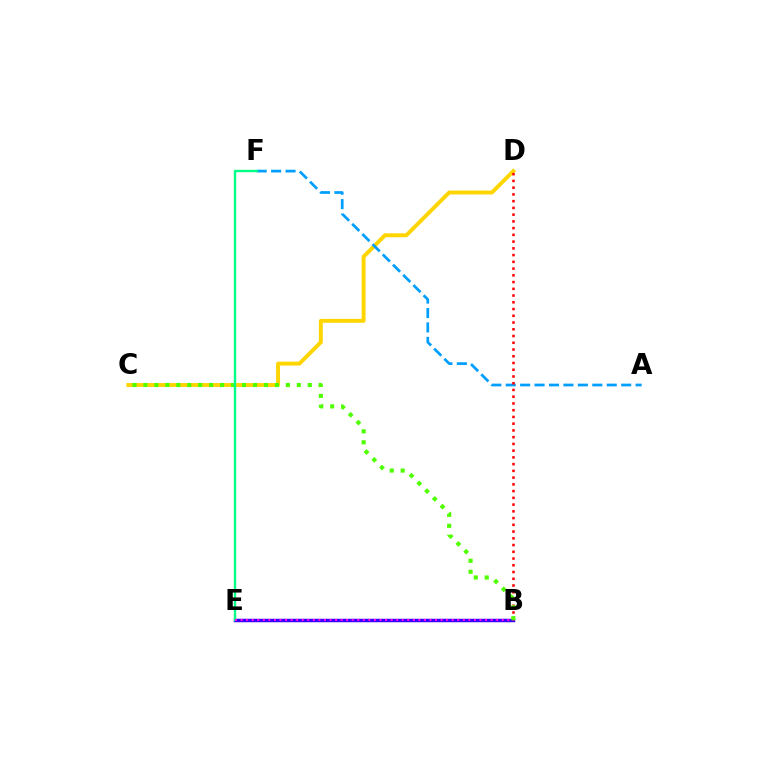{('C', 'D'): [{'color': '#ffd500', 'line_style': 'solid', 'thickness': 2.81}], ('B', 'E'): [{'color': '#3700ff', 'line_style': 'solid', 'thickness': 2.5}, {'color': '#ff00ed', 'line_style': 'dotted', 'thickness': 1.51}], ('A', 'F'): [{'color': '#009eff', 'line_style': 'dashed', 'thickness': 1.96}], ('B', 'D'): [{'color': '#ff0000', 'line_style': 'dotted', 'thickness': 1.83}], ('B', 'C'): [{'color': '#4fff00', 'line_style': 'dotted', 'thickness': 2.98}], ('E', 'F'): [{'color': '#00ff86', 'line_style': 'solid', 'thickness': 1.72}]}